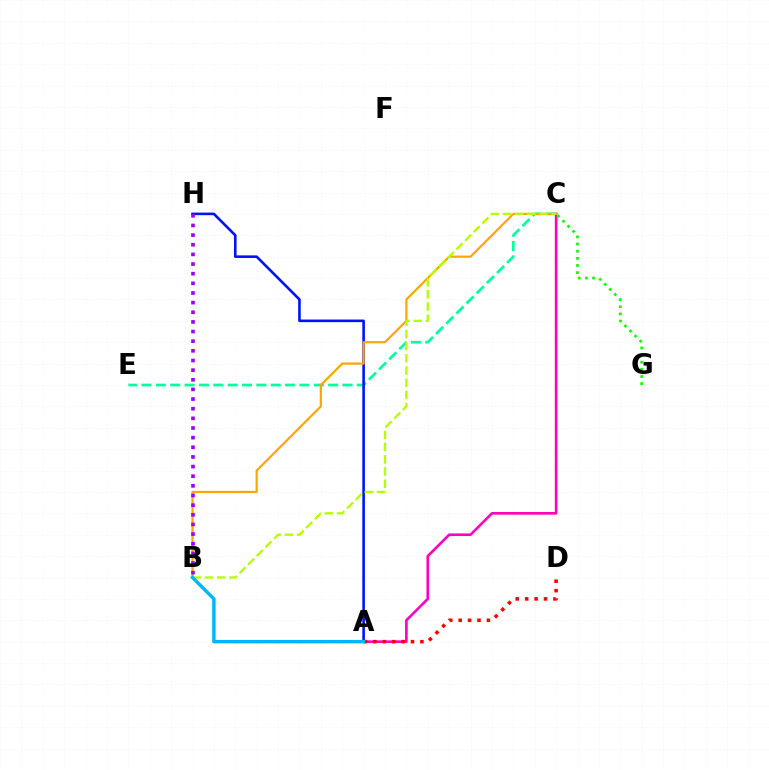{('C', 'E'): [{'color': '#00ff9d', 'line_style': 'dashed', 'thickness': 1.95}], ('A', 'H'): [{'color': '#0010ff', 'line_style': 'solid', 'thickness': 1.86}], ('A', 'C'): [{'color': '#ff00bd', 'line_style': 'solid', 'thickness': 1.89}], ('B', 'C'): [{'color': '#ffa500', 'line_style': 'solid', 'thickness': 1.58}, {'color': '#b3ff00', 'line_style': 'dashed', 'thickness': 1.66}], ('A', 'D'): [{'color': '#ff0000', 'line_style': 'dotted', 'thickness': 2.56}], ('C', 'G'): [{'color': '#08ff00', 'line_style': 'dotted', 'thickness': 1.94}], ('B', 'H'): [{'color': '#9b00ff', 'line_style': 'dotted', 'thickness': 2.62}], ('A', 'B'): [{'color': '#00b5ff', 'line_style': 'solid', 'thickness': 2.47}]}